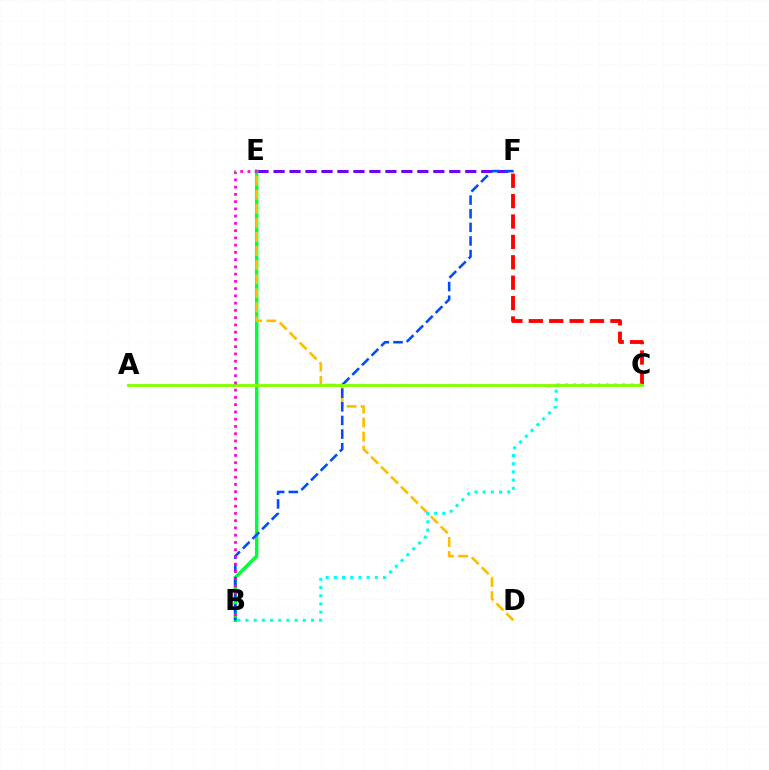{('E', 'F'): [{'color': '#7200ff', 'line_style': 'dashed', 'thickness': 2.17}], ('B', 'E'): [{'color': '#00ff39', 'line_style': 'solid', 'thickness': 2.49}, {'color': '#ff00cf', 'line_style': 'dotted', 'thickness': 1.97}], ('D', 'E'): [{'color': '#ffbd00', 'line_style': 'dashed', 'thickness': 1.91}], ('C', 'F'): [{'color': '#ff0000', 'line_style': 'dashed', 'thickness': 2.77}], ('B', 'F'): [{'color': '#004bff', 'line_style': 'dashed', 'thickness': 1.85}], ('B', 'C'): [{'color': '#00fff6', 'line_style': 'dotted', 'thickness': 2.23}], ('A', 'C'): [{'color': '#84ff00', 'line_style': 'solid', 'thickness': 2.07}]}